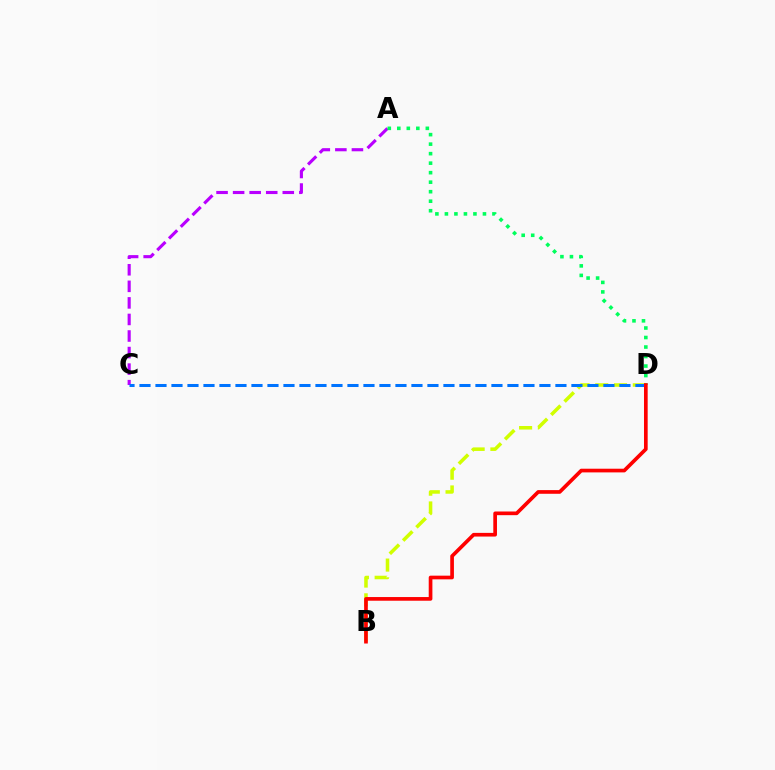{('A', 'C'): [{'color': '#b900ff', 'line_style': 'dashed', 'thickness': 2.25}], ('B', 'D'): [{'color': '#d1ff00', 'line_style': 'dashed', 'thickness': 2.55}, {'color': '#ff0000', 'line_style': 'solid', 'thickness': 2.65}], ('C', 'D'): [{'color': '#0074ff', 'line_style': 'dashed', 'thickness': 2.17}], ('A', 'D'): [{'color': '#00ff5c', 'line_style': 'dotted', 'thickness': 2.58}]}